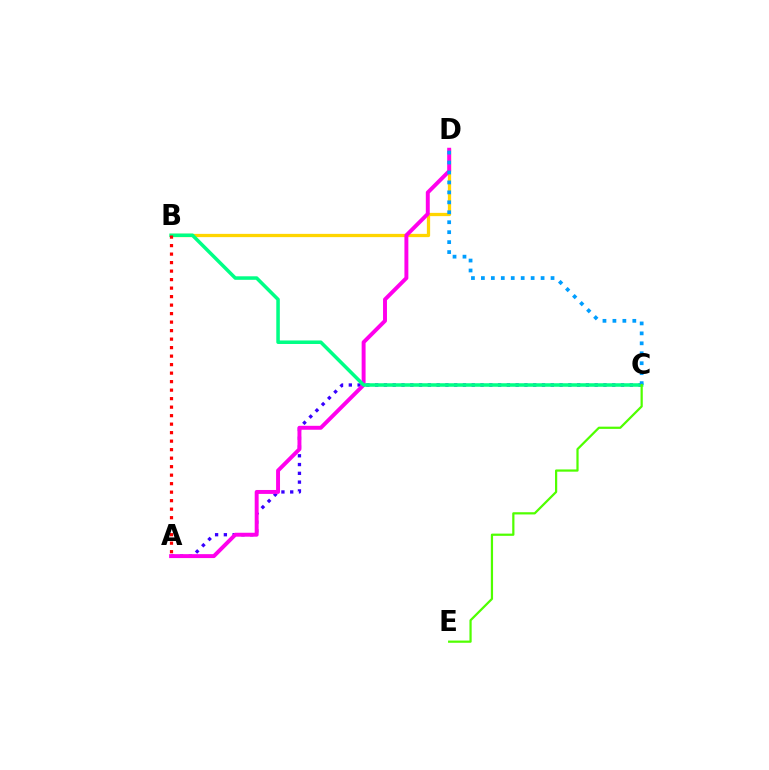{('A', 'C'): [{'color': '#3700ff', 'line_style': 'dotted', 'thickness': 2.39}], ('B', 'D'): [{'color': '#ffd500', 'line_style': 'solid', 'thickness': 2.35}], ('A', 'D'): [{'color': '#ff00ed', 'line_style': 'solid', 'thickness': 2.83}], ('B', 'C'): [{'color': '#00ff86', 'line_style': 'solid', 'thickness': 2.54}], ('C', 'D'): [{'color': '#009eff', 'line_style': 'dotted', 'thickness': 2.7}], ('C', 'E'): [{'color': '#4fff00', 'line_style': 'solid', 'thickness': 1.6}], ('A', 'B'): [{'color': '#ff0000', 'line_style': 'dotted', 'thickness': 2.31}]}